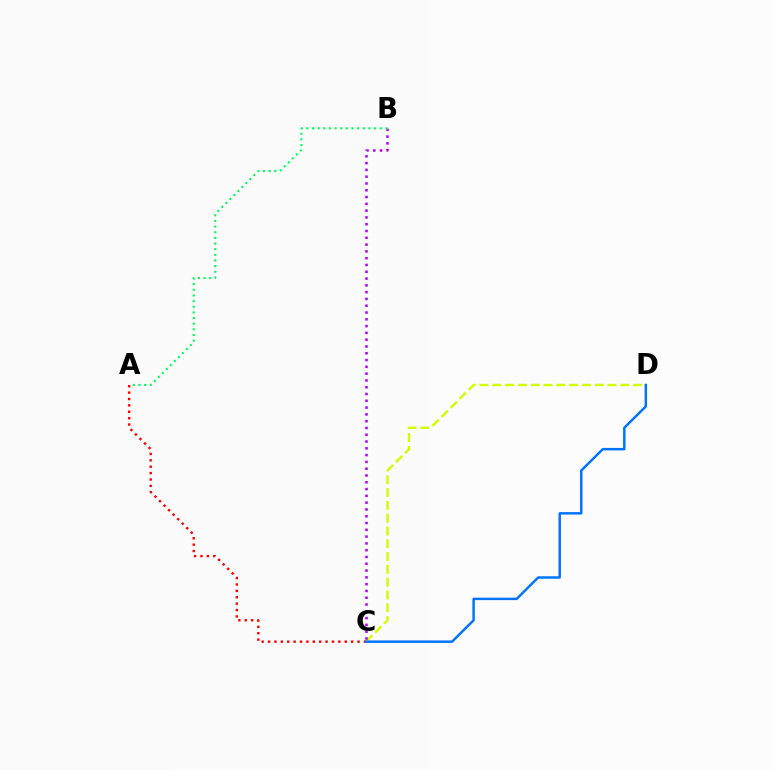{('C', 'D'): [{'color': '#d1ff00', 'line_style': 'dashed', 'thickness': 1.74}, {'color': '#0074ff', 'line_style': 'solid', 'thickness': 1.77}], ('A', 'C'): [{'color': '#ff0000', 'line_style': 'dotted', 'thickness': 1.74}], ('B', 'C'): [{'color': '#b900ff', 'line_style': 'dotted', 'thickness': 1.85}], ('A', 'B'): [{'color': '#00ff5c', 'line_style': 'dotted', 'thickness': 1.54}]}